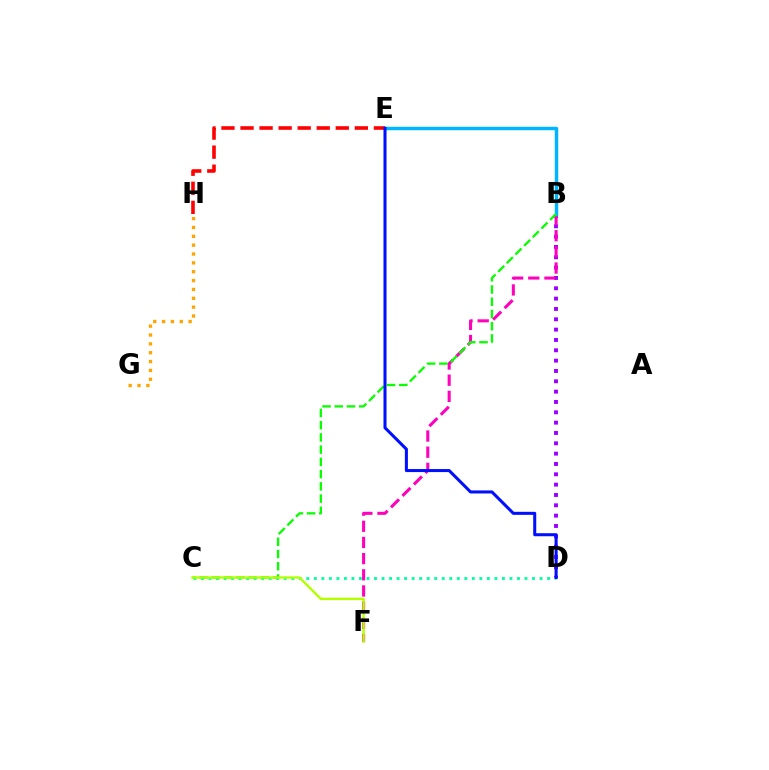{('B', 'D'): [{'color': '#9b00ff', 'line_style': 'dotted', 'thickness': 2.81}], ('B', 'F'): [{'color': '#ff00bd', 'line_style': 'dashed', 'thickness': 2.2}], ('B', 'E'): [{'color': '#00b5ff', 'line_style': 'solid', 'thickness': 2.48}], ('G', 'H'): [{'color': '#ffa500', 'line_style': 'dotted', 'thickness': 2.41}], ('C', 'D'): [{'color': '#00ff9d', 'line_style': 'dotted', 'thickness': 2.04}], ('B', 'C'): [{'color': '#08ff00', 'line_style': 'dashed', 'thickness': 1.66}], ('C', 'F'): [{'color': '#b3ff00', 'line_style': 'solid', 'thickness': 1.72}], ('E', 'H'): [{'color': '#ff0000', 'line_style': 'dashed', 'thickness': 2.59}], ('D', 'E'): [{'color': '#0010ff', 'line_style': 'solid', 'thickness': 2.19}]}